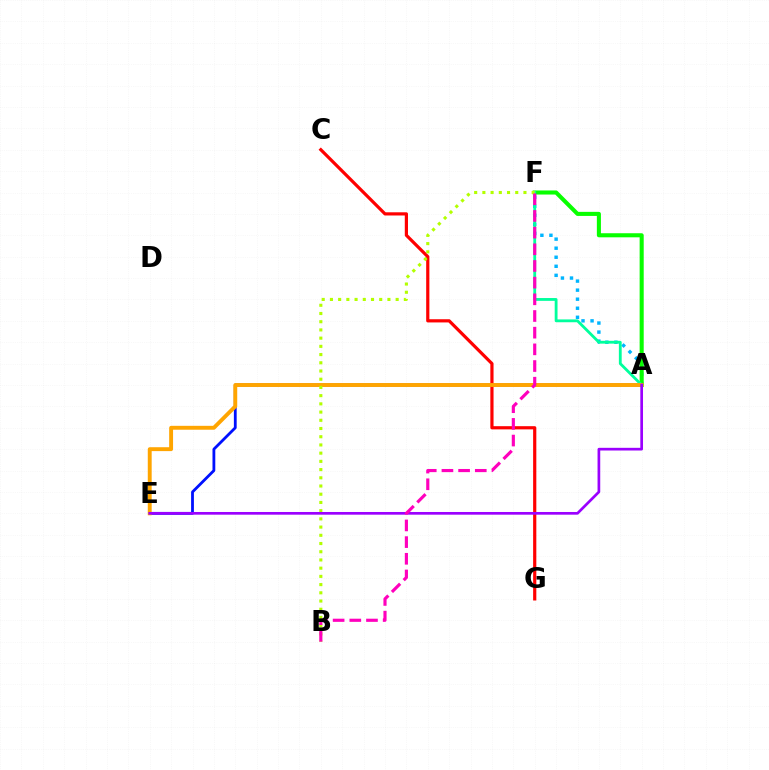{('A', 'F'): [{'color': '#00b5ff', 'line_style': 'dotted', 'thickness': 2.46}, {'color': '#08ff00', 'line_style': 'solid', 'thickness': 2.94}, {'color': '#00ff9d', 'line_style': 'solid', 'thickness': 2.03}], ('A', 'E'): [{'color': '#0010ff', 'line_style': 'solid', 'thickness': 2.01}, {'color': '#ffa500', 'line_style': 'solid', 'thickness': 2.81}, {'color': '#9b00ff', 'line_style': 'solid', 'thickness': 1.94}], ('C', 'G'): [{'color': '#ff0000', 'line_style': 'solid', 'thickness': 2.3}], ('B', 'F'): [{'color': '#b3ff00', 'line_style': 'dotted', 'thickness': 2.23}, {'color': '#ff00bd', 'line_style': 'dashed', 'thickness': 2.27}]}